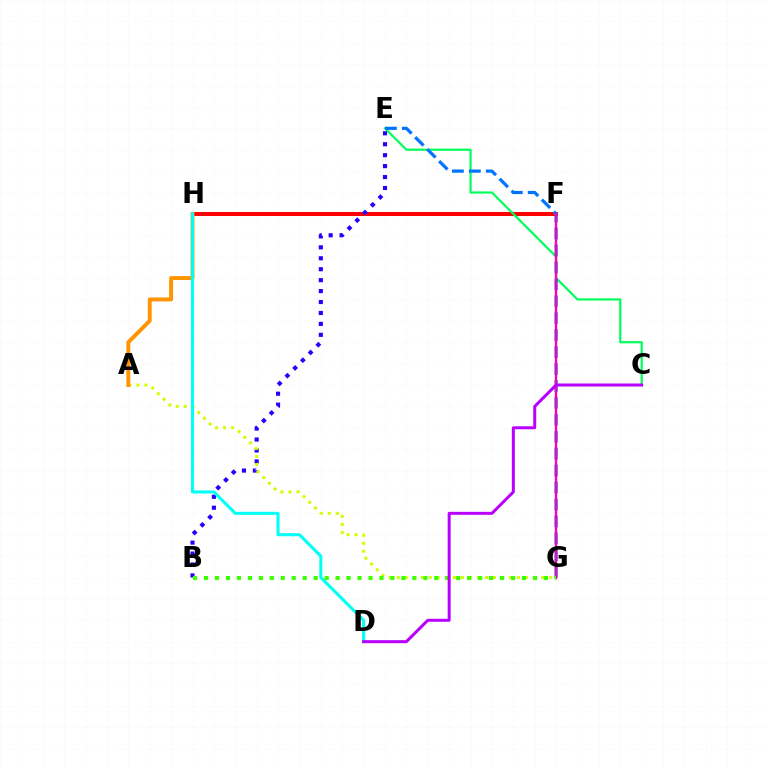{('F', 'H'): [{'color': '#ff0000', 'line_style': 'solid', 'thickness': 2.89}], ('C', 'E'): [{'color': '#00ff5c', 'line_style': 'solid', 'thickness': 1.58}], ('B', 'E'): [{'color': '#2500ff', 'line_style': 'dotted', 'thickness': 2.97}], ('A', 'G'): [{'color': '#d1ff00', 'line_style': 'dotted', 'thickness': 2.18}], ('E', 'G'): [{'color': '#0074ff', 'line_style': 'dashed', 'thickness': 2.3}], ('A', 'H'): [{'color': '#ff9400', 'line_style': 'solid', 'thickness': 2.82}], ('D', 'H'): [{'color': '#00fff6', 'line_style': 'solid', 'thickness': 2.2}], ('F', 'G'): [{'color': '#ff00ac', 'line_style': 'solid', 'thickness': 1.69}], ('B', 'G'): [{'color': '#3dff00', 'line_style': 'dotted', 'thickness': 2.98}], ('C', 'D'): [{'color': '#b900ff', 'line_style': 'solid', 'thickness': 2.16}]}